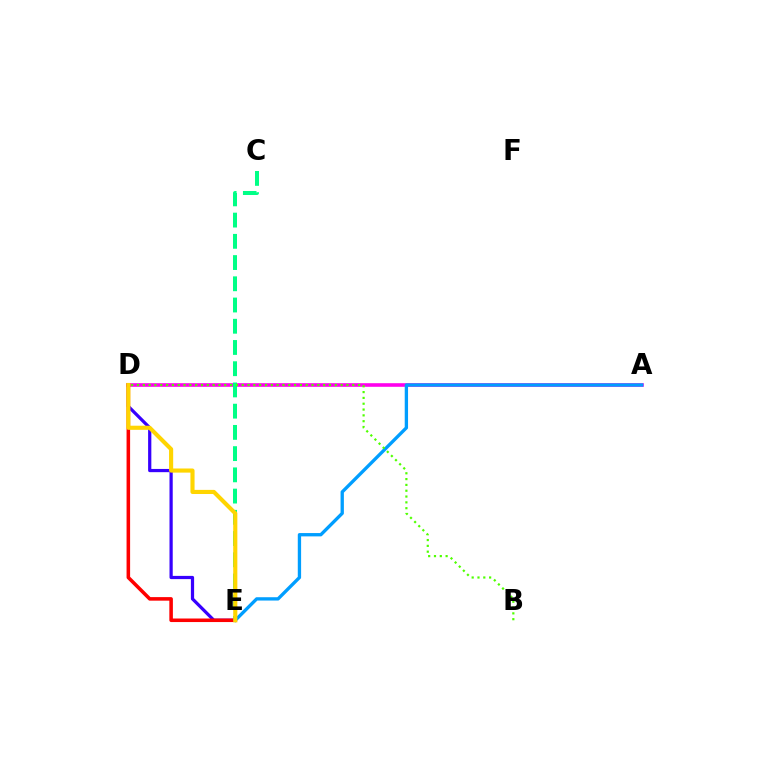{('A', 'D'): [{'color': '#ff00ed', 'line_style': 'solid', 'thickness': 2.59}], ('C', 'E'): [{'color': '#00ff86', 'line_style': 'dashed', 'thickness': 2.88}], ('D', 'E'): [{'color': '#3700ff', 'line_style': 'solid', 'thickness': 2.32}, {'color': '#ff0000', 'line_style': 'solid', 'thickness': 2.56}, {'color': '#ffd500', 'line_style': 'solid', 'thickness': 2.97}], ('A', 'E'): [{'color': '#009eff', 'line_style': 'solid', 'thickness': 2.39}], ('B', 'D'): [{'color': '#4fff00', 'line_style': 'dotted', 'thickness': 1.58}]}